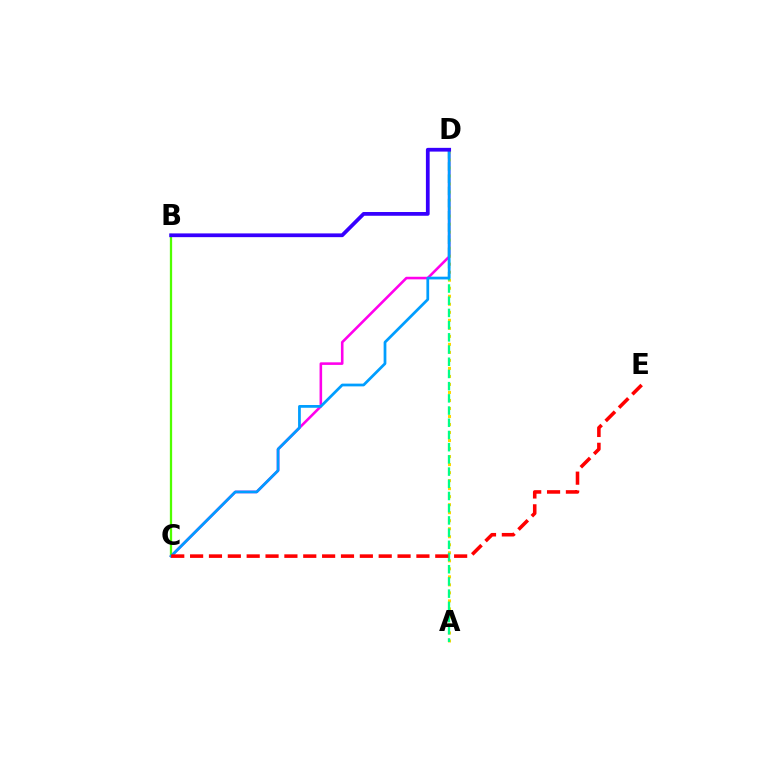{('C', 'D'): [{'color': '#ff00ed', 'line_style': 'solid', 'thickness': 1.86}, {'color': '#009eff', 'line_style': 'solid', 'thickness': 1.98}], ('A', 'D'): [{'color': '#ffd500', 'line_style': 'dotted', 'thickness': 2.18}, {'color': '#00ff86', 'line_style': 'dashed', 'thickness': 1.66}], ('B', 'C'): [{'color': '#4fff00', 'line_style': 'solid', 'thickness': 1.63}], ('C', 'E'): [{'color': '#ff0000', 'line_style': 'dashed', 'thickness': 2.56}], ('B', 'D'): [{'color': '#3700ff', 'line_style': 'solid', 'thickness': 2.7}]}